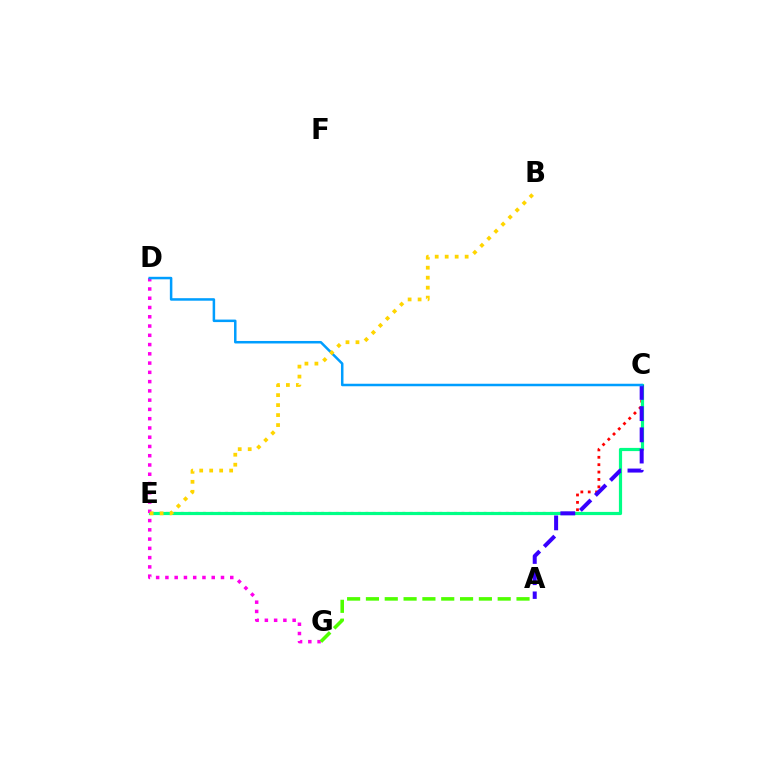{('C', 'E'): [{'color': '#ff0000', 'line_style': 'dotted', 'thickness': 2.01}, {'color': '#00ff86', 'line_style': 'solid', 'thickness': 2.3}], ('A', 'C'): [{'color': '#3700ff', 'line_style': 'dashed', 'thickness': 2.88}], ('D', 'G'): [{'color': '#ff00ed', 'line_style': 'dotted', 'thickness': 2.52}], ('C', 'D'): [{'color': '#009eff', 'line_style': 'solid', 'thickness': 1.81}], ('A', 'G'): [{'color': '#4fff00', 'line_style': 'dashed', 'thickness': 2.56}], ('B', 'E'): [{'color': '#ffd500', 'line_style': 'dotted', 'thickness': 2.71}]}